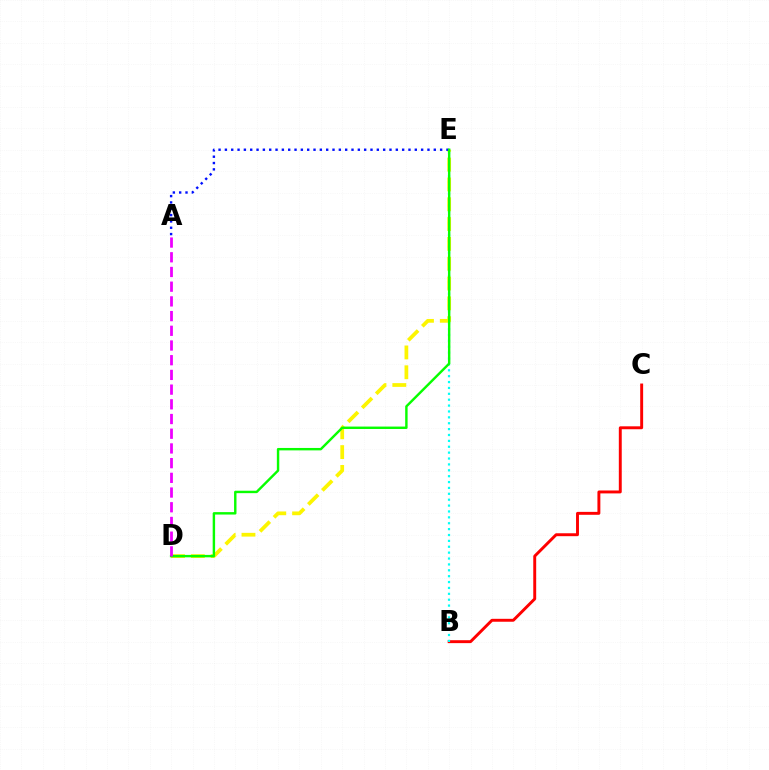{('B', 'C'): [{'color': '#ff0000', 'line_style': 'solid', 'thickness': 2.1}], ('B', 'E'): [{'color': '#00fff6', 'line_style': 'dotted', 'thickness': 1.6}], ('D', 'E'): [{'color': '#fcf500', 'line_style': 'dashed', 'thickness': 2.69}, {'color': '#08ff00', 'line_style': 'solid', 'thickness': 1.74}], ('A', 'E'): [{'color': '#0010ff', 'line_style': 'dotted', 'thickness': 1.72}], ('A', 'D'): [{'color': '#ee00ff', 'line_style': 'dashed', 'thickness': 2.0}]}